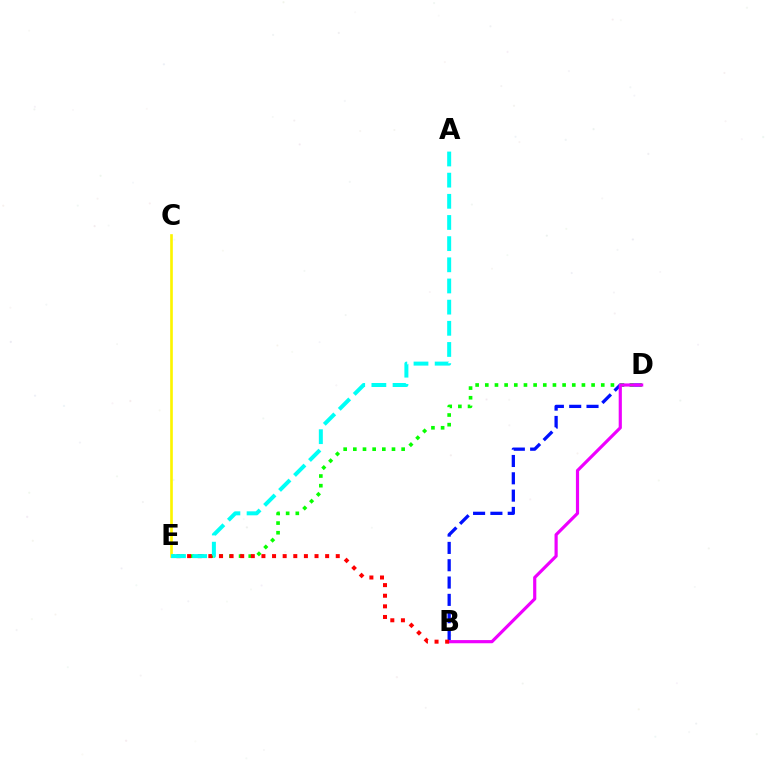{('B', 'D'): [{'color': '#0010ff', 'line_style': 'dashed', 'thickness': 2.35}, {'color': '#ee00ff', 'line_style': 'solid', 'thickness': 2.28}], ('D', 'E'): [{'color': '#08ff00', 'line_style': 'dotted', 'thickness': 2.63}], ('B', 'E'): [{'color': '#ff0000', 'line_style': 'dotted', 'thickness': 2.89}], ('C', 'E'): [{'color': '#fcf500', 'line_style': 'solid', 'thickness': 1.91}], ('A', 'E'): [{'color': '#00fff6', 'line_style': 'dashed', 'thickness': 2.88}]}